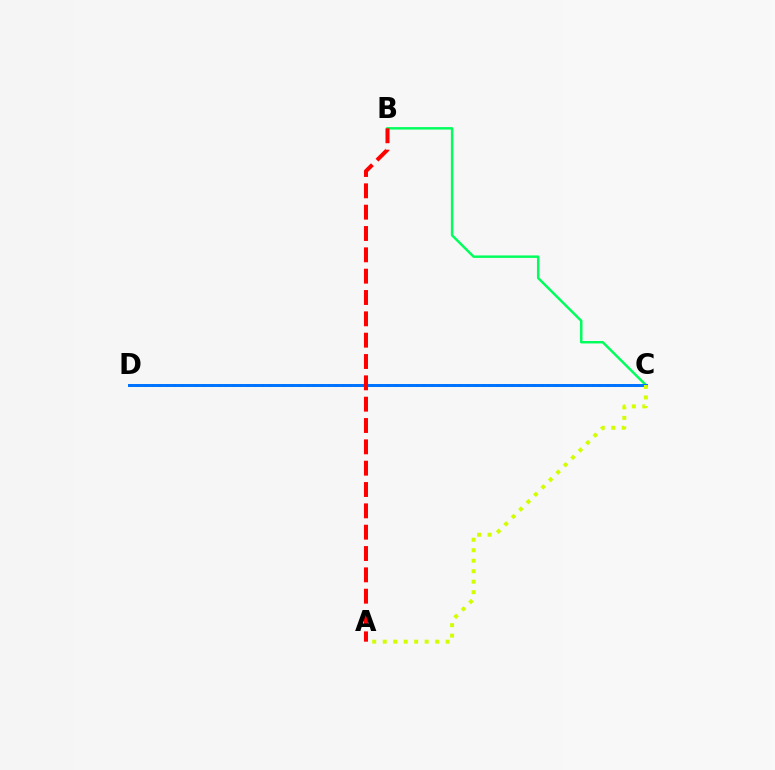{('B', 'C'): [{'color': '#00ff5c', 'line_style': 'solid', 'thickness': 1.78}], ('C', 'D'): [{'color': '#b900ff', 'line_style': 'dotted', 'thickness': 1.99}, {'color': '#0074ff', 'line_style': 'solid', 'thickness': 2.14}], ('A', 'B'): [{'color': '#ff0000', 'line_style': 'dashed', 'thickness': 2.9}], ('A', 'C'): [{'color': '#d1ff00', 'line_style': 'dotted', 'thickness': 2.85}]}